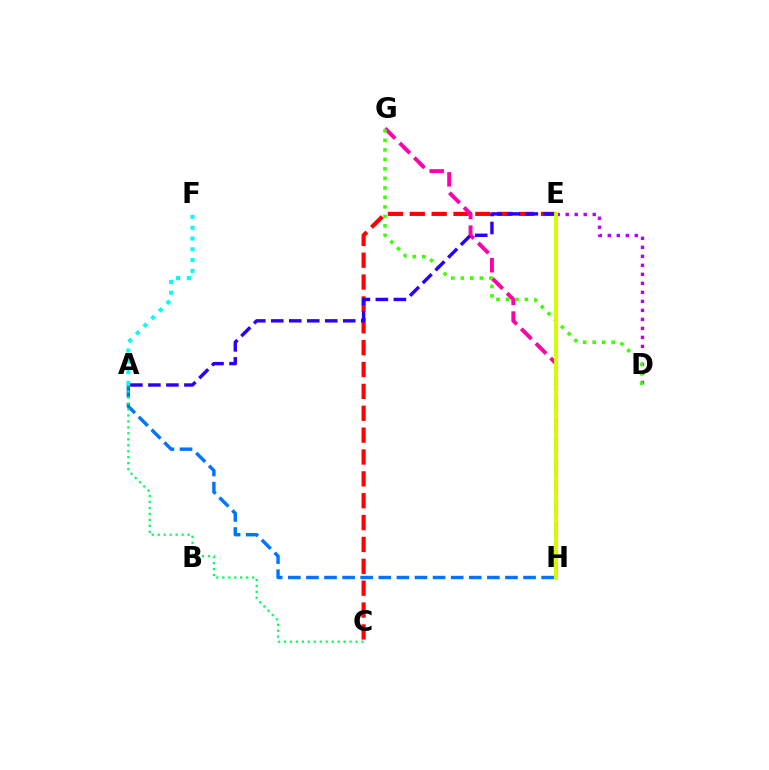{('C', 'E'): [{'color': '#ff0000', 'line_style': 'dashed', 'thickness': 2.97}], ('A', 'H'): [{'color': '#0074ff', 'line_style': 'dashed', 'thickness': 2.46}], ('A', 'F'): [{'color': '#00fff6', 'line_style': 'dotted', 'thickness': 2.93}], ('D', 'E'): [{'color': '#b900ff', 'line_style': 'dotted', 'thickness': 2.45}], ('G', 'H'): [{'color': '#ff00ac', 'line_style': 'dashed', 'thickness': 2.82}], ('E', 'H'): [{'color': '#ff9400', 'line_style': 'dotted', 'thickness': 2.02}, {'color': '#d1ff00', 'line_style': 'solid', 'thickness': 2.8}], ('D', 'G'): [{'color': '#3dff00', 'line_style': 'dotted', 'thickness': 2.58}], ('A', 'C'): [{'color': '#00ff5c', 'line_style': 'dotted', 'thickness': 1.62}], ('A', 'E'): [{'color': '#2500ff', 'line_style': 'dashed', 'thickness': 2.44}]}